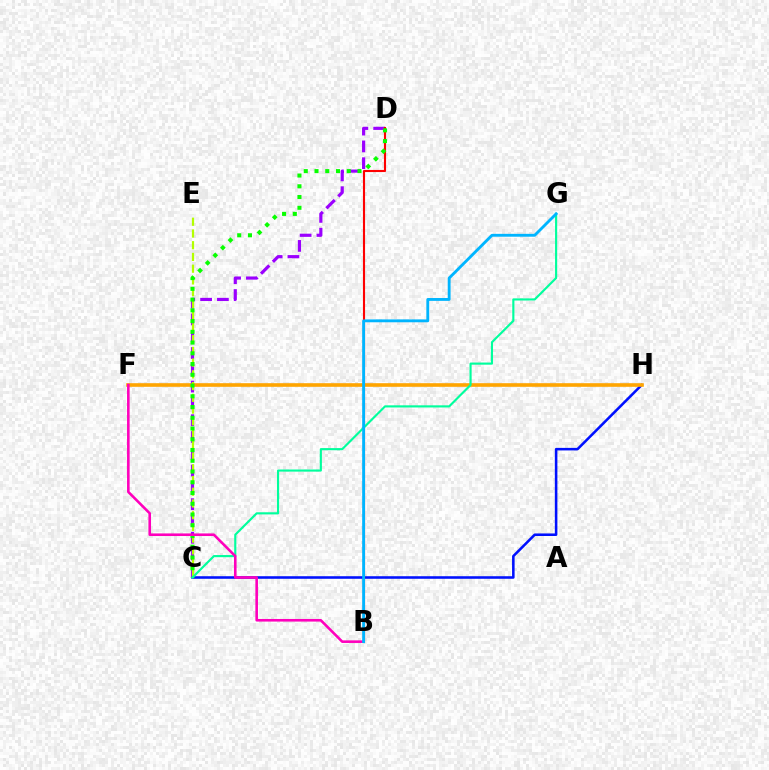{('C', 'H'): [{'color': '#0010ff', 'line_style': 'solid', 'thickness': 1.84}], ('C', 'D'): [{'color': '#9b00ff', 'line_style': 'dashed', 'thickness': 2.28}, {'color': '#08ff00', 'line_style': 'dotted', 'thickness': 2.92}], ('C', 'E'): [{'color': '#b3ff00', 'line_style': 'dashed', 'thickness': 1.59}], ('B', 'D'): [{'color': '#ff0000', 'line_style': 'solid', 'thickness': 1.53}], ('F', 'H'): [{'color': '#ffa500', 'line_style': 'solid', 'thickness': 2.6}], ('C', 'G'): [{'color': '#00ff9d', 'line_style': 'solid', 'thickness': 1.54}], ('B', 'F'): [{'color': '#ff00bd', 'line_style': 'solid', 'thickness': 1.87}], ('B', 'G'): [{'color': '#00b5ff', 'line_style': 'solid', 'thickness': 2.06}]}